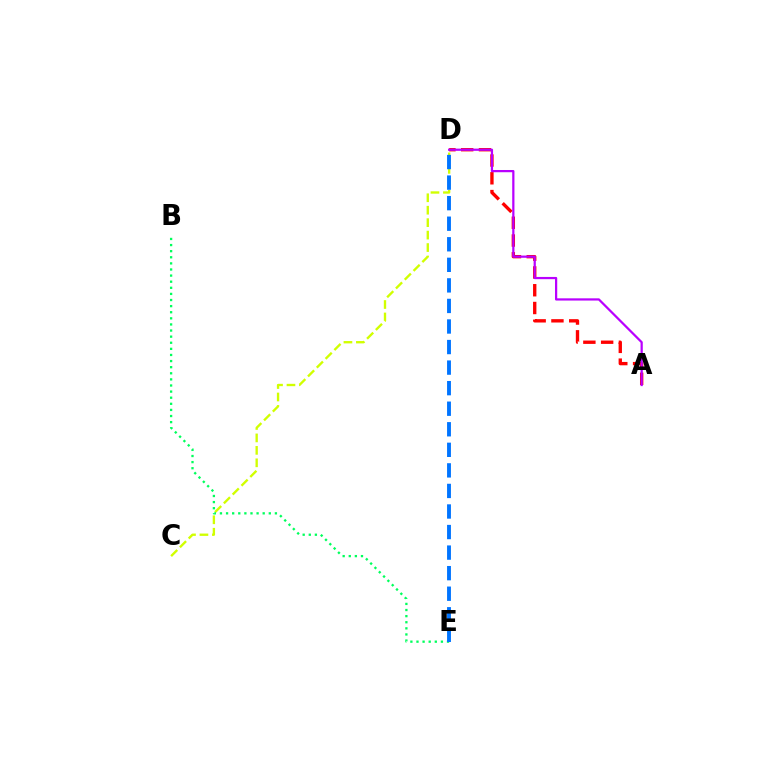{('A', 'D'): [{'color': '#ff0000', 'line_style': 'dashed', 'thickness': 2.41}, {'color': '#b900ff', 'line_style': 'solid', 'thickness': 1.61}], ('C', 'D'): [{'color': '#d1ff00', 'line_style': 'dashed', 'thickness': 1.69}], ('B', 'E'): [{'color': '#00ff5c', 'line_style': 'dotted', 'thickness': 1.66}], ('D', 'E'): [{'color': '#0074ff', 'line_style': 'dashed', 'thickness': 2.79}]}